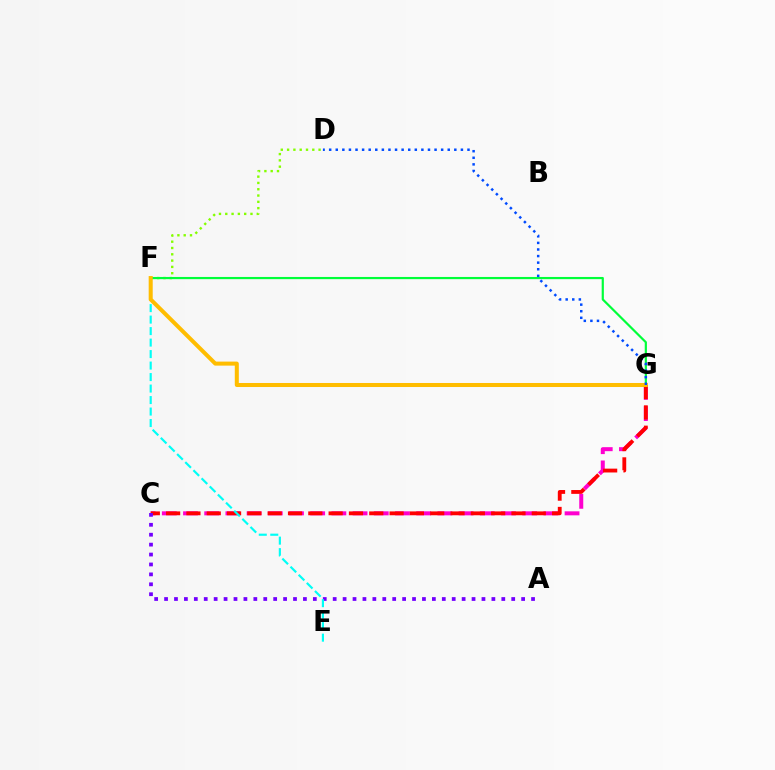{('C', 'G'): [{'color': '#ff00cf', 'line_style': 'dashed', 'thickness': 2.88}, {'color': '#ff0000', 'line_style': 'dashed', 'thickness': 2.76}], ('A', 'C'): [{'color': '#7200ff', 'line_style': 'dotted', 'thickness': 2.69}], ('E', 'F'): [{'color': '#00fff6', 'line_style': 'dashed', 'thickness': 1.56}], ('D', 'F'): [{'color': '#84ff00', 'line_style': 'dotted', 'thickness': 1.71}], ('F', 'G'): [{'color': '#00ff39', 'line_style': 'solid', 'thickness': 1.58}, {'color': '#ffbd00', 'line_style': 'solid', 'thickness': 2.9}], ('D', 'G'): [{'color': '#004bff', 'line_style': 'dotted', 'thickness': 1.79}]}